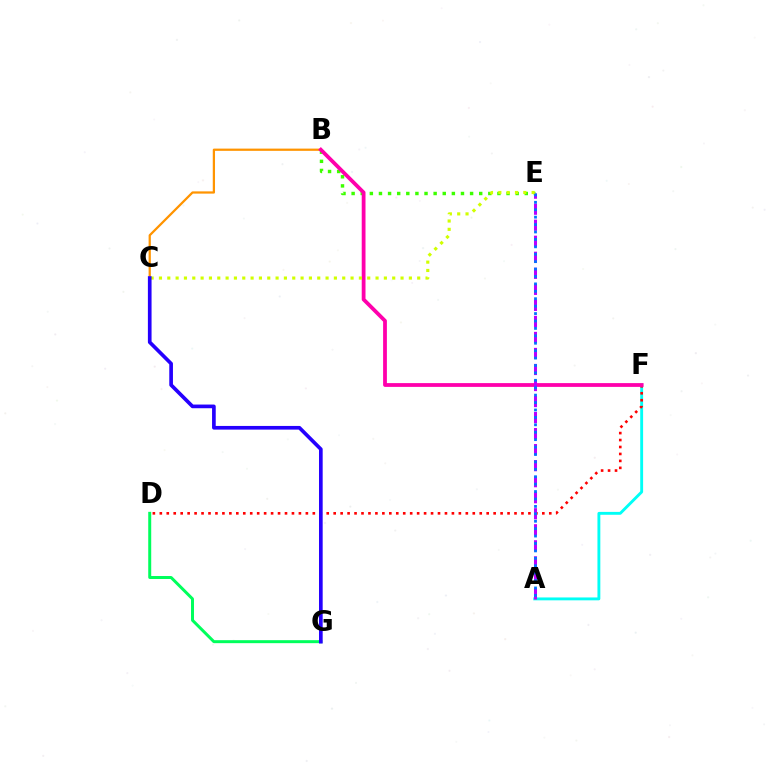{('A', 'F'): [{'color': '#00fff6', 'line_style': 'solid', 'thickness': 2.07}], ('D', 'F'): [{'color': '#ff0000', 'line_style': 'dotted', 'thickness': 1.89}], ('B', 'C'): [{'color': '#ff9400', 'line_style': 'solid', 'thickness': 1.61}], ('B', 'E'): [{'color': '#3dff00', 'line_style': 'dotted', 'thickness': 2.48}], ('B', 'F'): [{'color': '#ff00ac', 'line_style': 'solid', 'thickness': 2.72}], ('A', 'E'): [{'color': '#b900ff', 'line_style': 'dashed', 'thickness': 2.18}, {'color': '#0074ff', 'line_style': 'dotted', 'thickness': 2.02}], ('C', 'E'): [{'color': '#d1ff00', 'line_style': 'dotted', 'thickness': 2.26}], ('D', 'G'): [{'color': '#00ff5c', 'line_style': 'solid', 'thickness': 2.15}], ('C', 'G'): [{'color': '#2500ff', 'line_style': 'solid', 'thickness': 2.65}]}